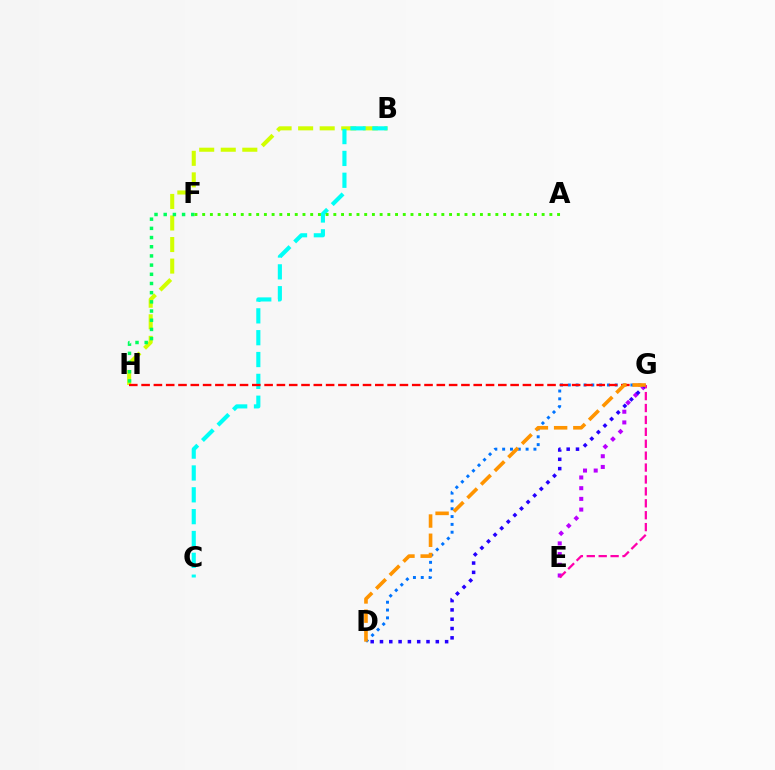{('D', 'G'): [{'color': '#0074ff', 'line_style': 'dotted', 'thickness': 2.12}, {'color': '#2500ff', 'line_style': 'dotted', 'thickness': 2.53}, {'color': '#ff9400', 'line_style': 'dashed', 'thickness': 2.61}], ('E', 'G'): [{'color': '#b900ff', 'line_style': 'dotted', 'thickness': 2.91}, {'color': '#ff00ac', 'line_style': 'dashed', 'thickness': 1.62}], ('B', 'H'): [{'color': '#d1ff00', 'line_style': 'dashed', 'thickness': 2.93}], ('B', 'C'): [{'color': '#00fff6', 'line_style': 'dashed', 'thickness': 2.97}], ('F', 'H'): [{'color': '#00ff5c', 'line_style': 'dotted', 'thickness': 2.5}], ('G', 'H'): [{'color': '#ff0000', 'line_style': 'dashed', 'thickness': 1.67}], ('A', 'F'): [{'color': '#3dff00', 'line_style': 'dotted', 'thickness': 2.1}]}